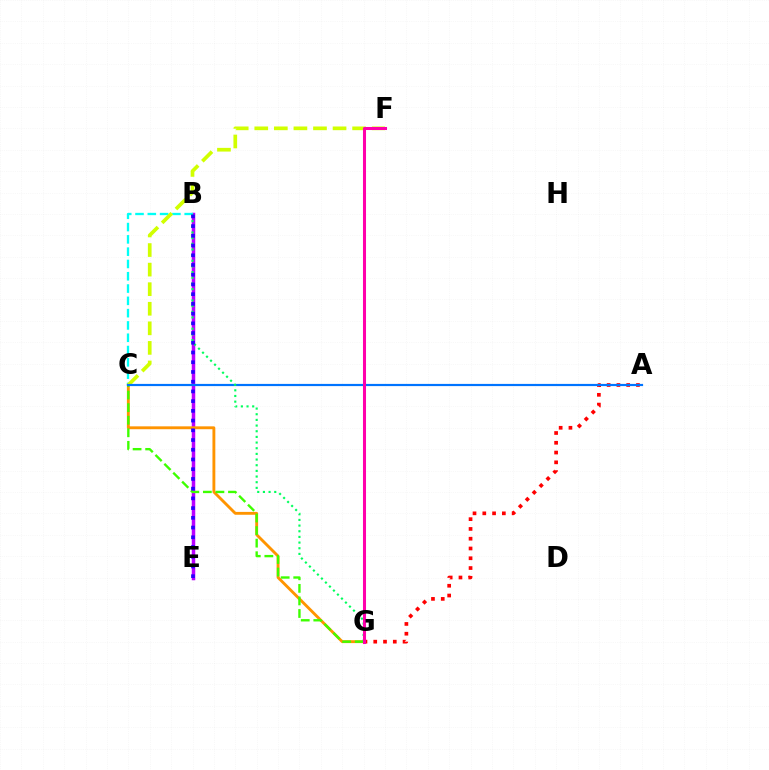{('B', 'E'): [{'color': '#b900ff', 'line_style': 'solid', 'thickness': 2.52}, {'color': '#2500ff', 'line_style': 'dotted', 'thickness': 2.64}], ('C', 'G'): [{'color': '#ff9400', 'line_style': 'solid', 'thickness': 2.07}, {'color': '#3dff00', 'line_style': 'dashed', 'thickness': 1.71}], ('B', 'C'): [{'color': '#00fff6', 'line_style': 'dashed', 'thickness': 1.67}], ('C', 'F'): [{'color': '#d1ff00', 'line_style': 'dashed', 'thickness': 2.66}], ('A', 'G'): [{'color': '#ff0000', 'line_style': 'dotted', 'thickness': 2.66}], ('A', 'C'): [{'color': '#0074ff', 'line_style': 'solid', 'thickness': 1.58}], ('B', 'G'): [{'color': '#00ff5c', 'line_style': 'dotted', 'thickness': 1.54}], ('F', 'G'): [{'color': '#ff00ac', 'line_style': 'solid', 'thickness': 2.2}]}